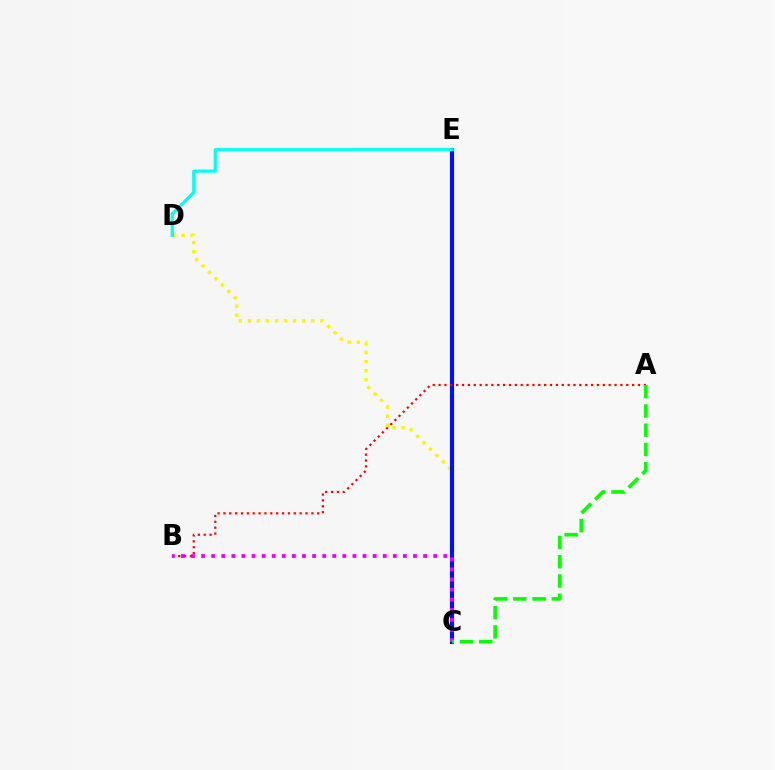{('C', 'D'): [{'color': '#fcf500', 'line_style': 'dotted', 'thickness': 2.46}], ('C', 'E'): [{'color': '#0010ff', 'line_style': 'solid', 'thickness': 2.98}], ('A', 'B'): [{'color': '#ff0000', 'line_style': 'dotted', 'thickness': 1.59}], ('B', 'C'): [{'color': '#ee00ff', 'line_style': 'dotted', 'thickness': 2.74}], ('D', 'E'): [{'color': '#00fff6', 'line_style': 'solid', 'thickness': 2.29}], ('A', 'C'): [{'color': '#08ff00', 'line_style': 'dashed', 'thickness': 2.62}]}